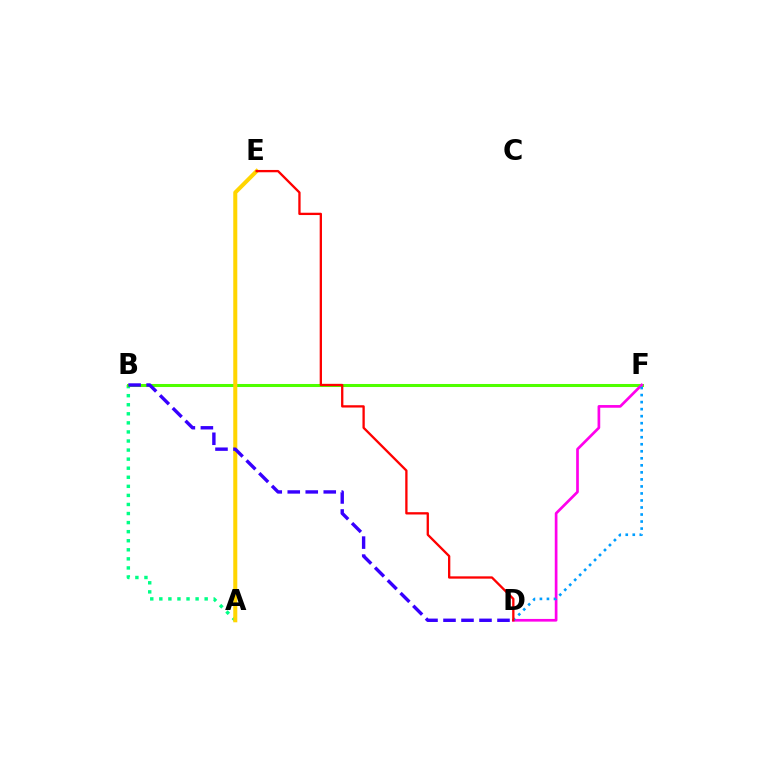{('A', 'B'): [{'color': '#00ff86', 'line_style': 'dotted', 'thickness': 2.46}], ('B', 'F'): [{'color': '#4fff00', 'line_style': 'solid', 'thickness': 2.19}], ('A', 'E'): [{'color': '#ffd500', 'line_style': 'solid', 'thickness': 2.9}], ('D', 'F'): [{'color': '#ff00ed', 'line_style': 'solid', 'thickness': 1.94}, {'color': '#009eff', 'line_style': 'dotted', 'thickness': 1.91}], ('D', 'E'): [{'color': '#ff0000', 'line_style': 'solid', 'thickness': 1.66}], ('B', 'D'): [{'color': '#3700ff', 'line_style': 'dashed', 'thickness': 2.44}]}